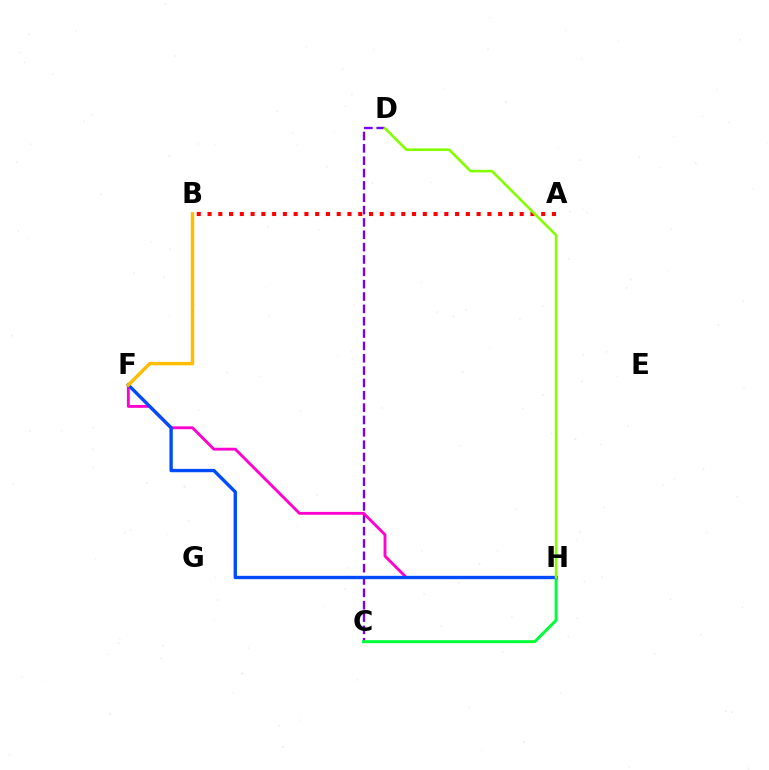{('A', 'B'): [{'color': '#ff0000', 'line_style': 'dotted', 'thickness': 2.92}], ('C', 'D'): [{'color': '#7200ff', 'line_style': 'dashed', 'thickness': 1.68}], ('B', 'F'): [{'color': '#00fff6', 'line_style': 'solid', 'thickness': 1.68}, {'color': '#ffbd00', 'line_style': 'solid', 'thickness': 2.47}], ('C', 'H'): [{'color': '#00ff39', 'line_style': 'solid', 'thickness': 2.15}], ('F', 'H'): [{'color': '#ff00cf', 'line_style': 'solid', 'thickness': 2.06}, {'color': '#004bff', 'line_style': 'solid', 'thickness': 2.41}], ('D', 'H'): [{'color': '#84ff00', 'line_style': 'solid', 'thickness': 1.89}]}